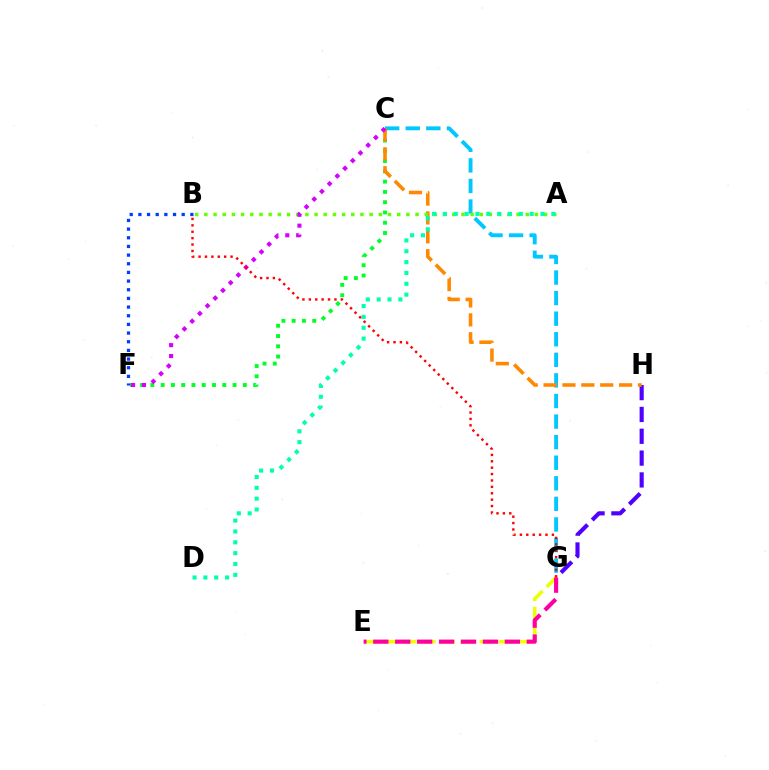{('G', 'H'): [{'color': '#4f00ff', 'line_style': 'dashed', 'thickness': 2.97}], ('C', 'G'): [{'color': '#00c7ff', 'line_style': 'dashed', 'thickness': 2.8}], ('C', 'F'): [{'color': '#00ff27', 'line_style': 'dotted', 'thickness': 2.79}, {'color': '#d600ff', 'line_style': 'dotted', 'thickness': 2.96}], ('C', 'H'): [{'color': '#ff8800', 'line_style': 'dashed', 'thickness': 2.56}], ('A', 'B'): [{'color': '#66ff00', 'line_style': 'dotted', 'thickness': 2.49}], ('B', 'F'): [{'color': '#003fff', 'line_style': 'dotted', 'thickness': 2.35}], ('A', 'D'): [{'color': '#00ffaf', 'line_style': 'dotted', 'thickness': 2.95}], ('E', 'G'): [{'color': '#eeff00', 'line_style': 'dashed', 'thickness': 2.6}, {'color': '#ff00a0', 'line_style': 'dashed', 'thickness': 2.98}], ('B', 'G'): [{'color': '#ff0000', 'line_style': 'dotted', 'thickness': 1.74}]}